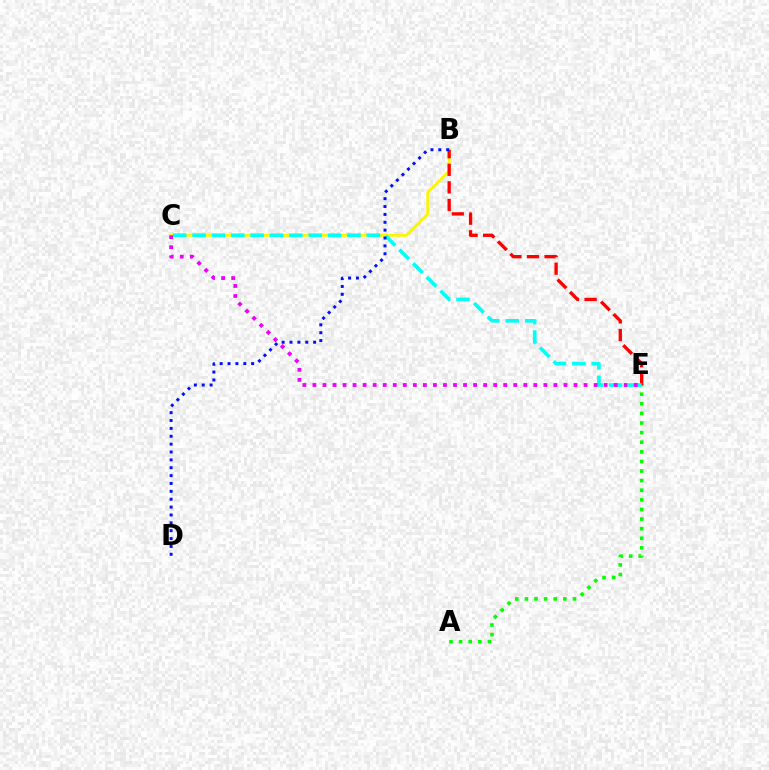{('A', 'E'): [{'color': '#08ff00', 'line_style': 'dotted', 'thickness': 2.61}], ('B', 'C'): [{'color': '#fcf500', 'line_style': 'solid', 'thickness': 2.05}], ('B', 'E'): [{'color': '#ff0000', 'line_style': 'dashed', 'thickness': 2.39}], ('C', 'E'): [{'color': '#00fff6', 'line_style': 'dashed', 'thickness': 2.63}, {'color': '#ee00ff', 'line_style': 'dotted', 'thickness': 2.73}], ('B', 'D'): [{'color': '#0010ff', 'line_style': 'dotted', 'thickness': 2.14}]}